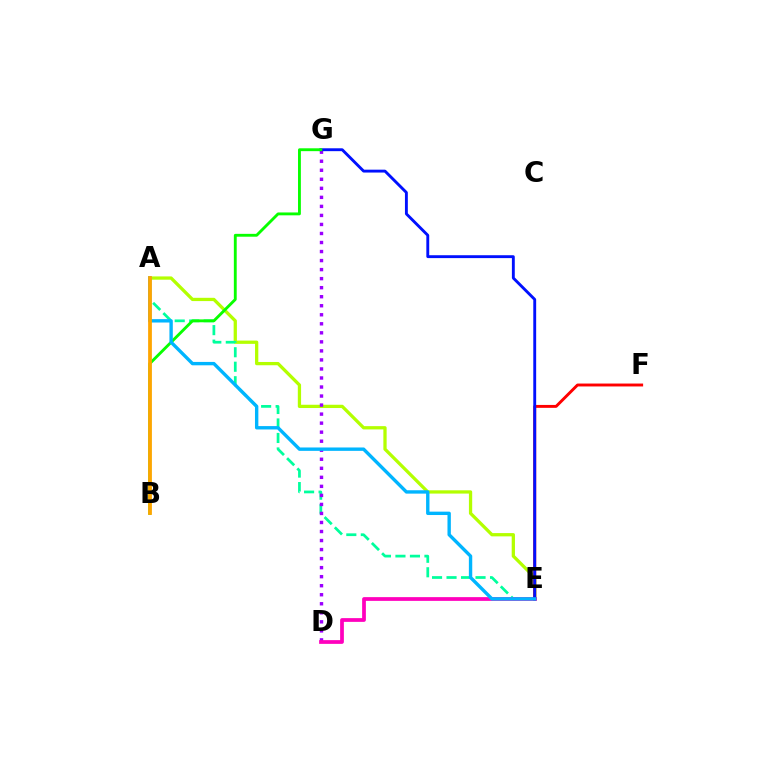{('A', 'E'): [{'color': '#b3ff00', 'line_style': 'solid', 'thickness': 2.36}, {'color': '#00ff9d', 'line_style': 'dashed', 'thickness': 1.97}, {'color': '#00b5ff', 'line_style': 'solid', 'thickness': 2.43}], ('E', 'F'): [{'color': '#ff0000', 'line_style': 'solid', 'thickness': 2.09}], ('D', 'G'): [{'color': '#9b00ff', 'line_style': 'dotted', 'thickness': 2.45}], ('D', 'E'): [{'color': '#ff00bd', 'line_style': 'solid', 'thickness': 2.7}], ('E', 'G'): [{'color': '#0010ff', 'line_style': 'solid', 'thickness': 2.07}], ('B', 'G'): [{'color': '#08ff00', 'line_style': 'solid', 'thickness': 2.06}], ('A', 'B'): [{'color': '#ffa500', 'line_style': 'solid', 'thickness': 2.71}]}